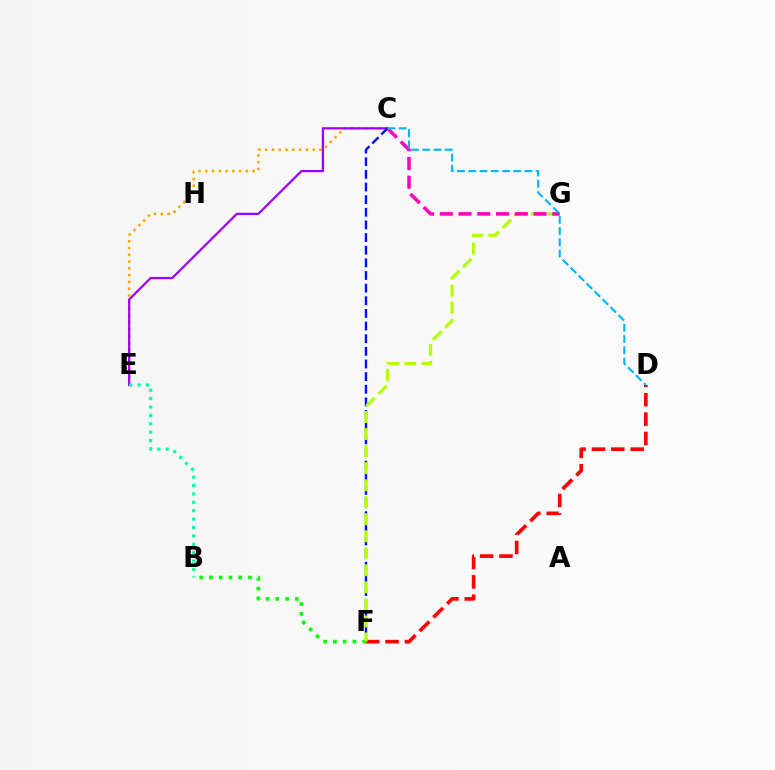{('B', 'F'): [{'color': '#08ff00', 'line_style': 'dotted', 'thickness': 2.65}], ('C', 'E'): [{'color': '#ffa500', 'line_style': 'dotted', 'thickness': 1.84}, {'color': '#9b00ff', 'line_style': 'solid', 'thickness': 1.61}], ('D', 'F'): [{'color': '#ff0000', 'line_style': 'dashed', 'thickness': 2.63}], ('B', 'E'): [{'color': '#00ff9d', 'line_style': 'dotted', 'thickness': 2.28}], ('C', 'F'): [{'color': '#0010ff', 'line_style': 'dashed', 'thickness': 1.72}], ('F', 'G'): [{'color': '#b3ff00', 'line_style': 'dashed', 'thickness': 2.31}], ('C', 'G'): [{'color': '#ff00bd', 'line_style': 'dashed', 'thickness': 2.55}], ('C', 'D'): [{'color': '#00b5ff', 'line_style': 'dashed', 'thickness': 1.53}]}